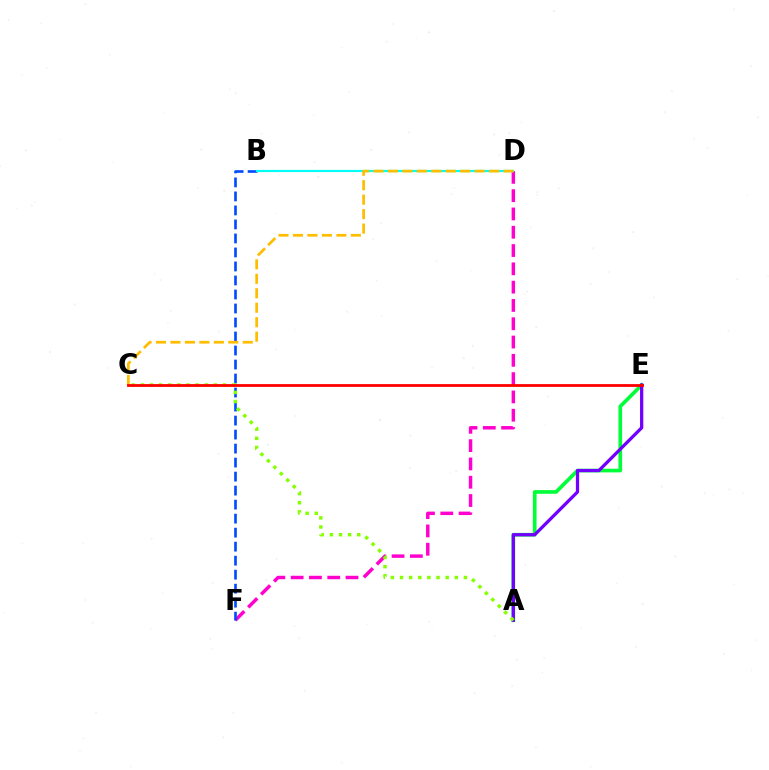{('A', 'E'): [{'color': '#00ff39', 'line_style': 'solid', 'thickness': 2.64}, {'color': '#7200ff', 'line_style': 'solid', 'thickness': 2.35}], ('D', 'F'): [{'color': '#ff00cf', 'line_style': 'dashed', 'thickness': 2.49}], ('B', 'F'): [{'color': '#004bff', 'line_style': 'dashed', 'thickness': 1.9}], ('A', 'C'): [{'color': '#84ff00', 'line_style': 'dotted', 'thickness': 2.48}], ('B', 'D'): [{'color': '#00fff6', 'line_style': 'solid', 'thickness': 1.57}], ('C', 'D'): [{'color': '#ffbd00', 'line_style': 'dashed', 'thickness': 1.96}], ('C', 'E'): [{'color': '#ff0000', 'line_style': 'solid', 'thickness': 2.02}]}